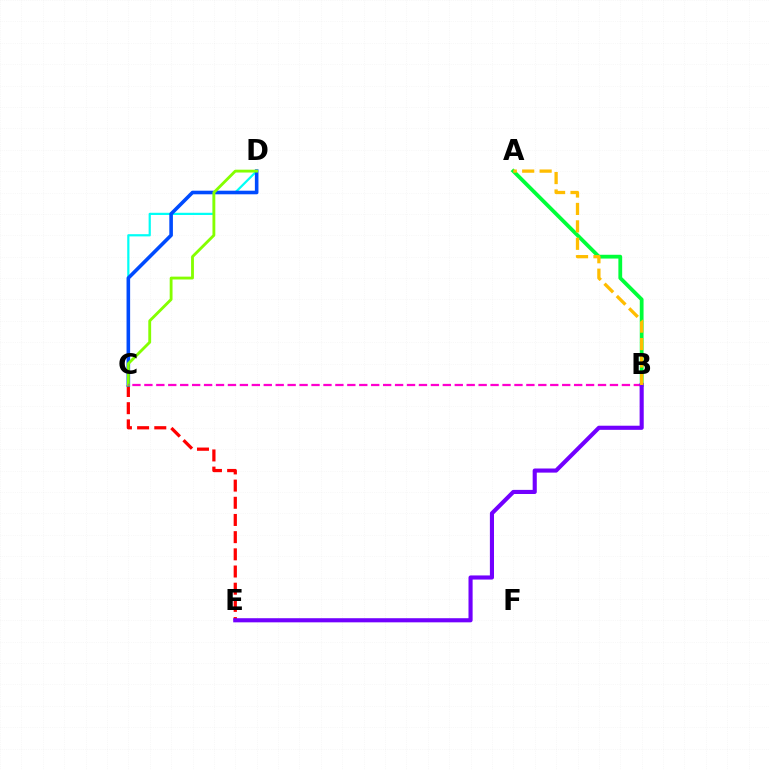{('C', 'E'): [{'color': '#ff0000', 'line_style': 'dashed', 'thickness': 2.33}], ('C', 'D'): [{'color': '#00fff6', 'line_style': 'solid', 'thickness': 1.6}, {'color': '#004bff', 'line_style': 'solid', 'thickness': 2.59}, {'color': '#84ff00', 'line_style': 'solid', 'thickness': 2.05}], ('A', 'B'): [{'color': '#00ff39', 'line_style': 'solid', 'thickness': 2.73}, {'color': '#ffbd00', 'line_style': 'dashed', 'thickness': 2.37}], ('B', 'C'): [{'color': '#ff00cf', 'line_style': 'dashed', 'thickness': 1.62}], ('B', 'E'): [{'color': '#7200ff', 'line_style': 'solid', 'thickness': 2.96}]}